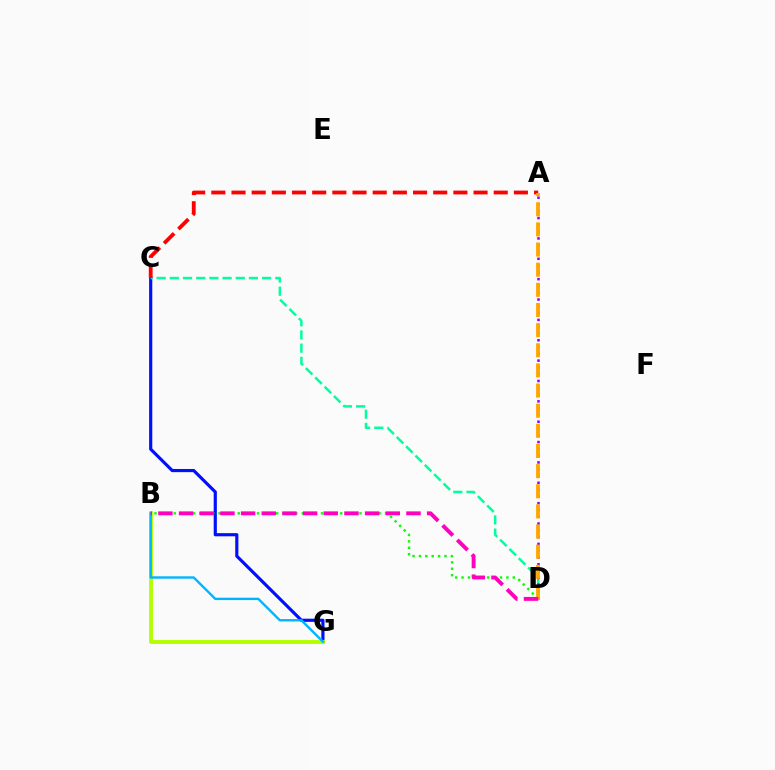{('C', 'G'): [{'color': '#0010ff', 'line_style': 'solid', 'thickness': 2.28}], ('B', 'G'): [{'color': '#b3ff00', 'line_style': 'solid', 'thickness': 2.8}, {'color': '#00b5ff', 'line_style': 'solid', 'thickness': 1.71}], ('B', 'D'): [{'color': '#08ff00', 'line_style': 'dotted', 'thickness': 1.74}, {'color': '#ff00bd', 'line_style': 'dashed', 'thickness': 2.81}], ('C', 'D'): [{'color': '#00ff9d', 'line_style': 'dashed', 'thickness': 1.79}], ('A', 'C'): [{'color': '#ff0000', 'line_style': 'dashed', 'thickness': 2.74}], ('A', 'D'): [{'color': '#9b00ff', 'line_style': 'dotted', 'thickness': 1.84}, {'color': '#ffa500', 'line_style': 'dashed', 'thickness': 2.74}]}